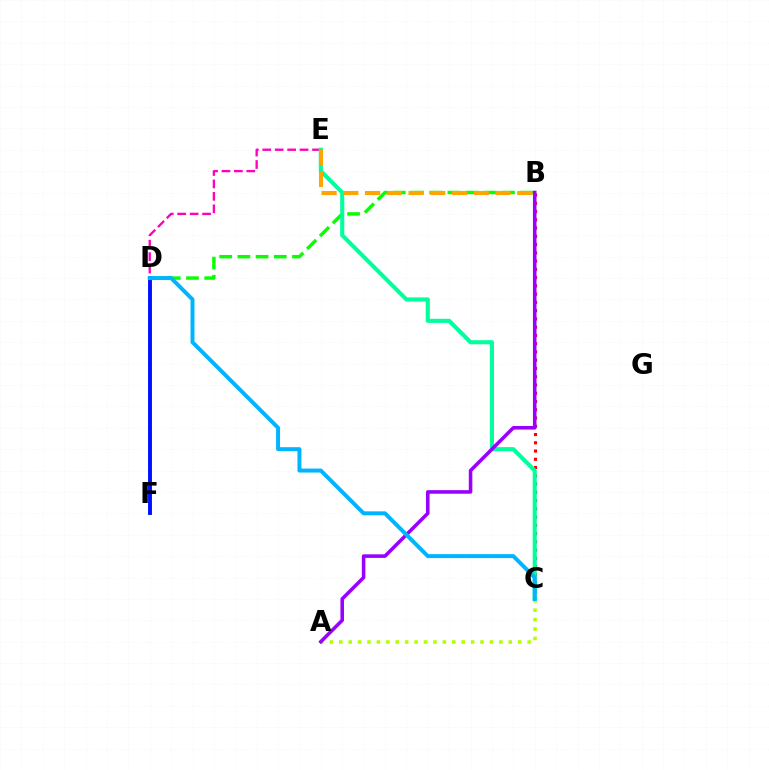{('B', 'D'): [{'color': '#08ff00', 'line_style': 'dashed', 'thickness': 2.47}], ('D', 'F'): [{'color': '#0010ff', 'line_style': 'solid', 'thickness': 2.81}], ('D', 'E'): [{'color': '#ff00bd', 'line_style': 'dashed', 'thickness': 1.69}], ('B', 'C'): [{'color': '#ff0000', 'line_style': 'dotted', 'thickness': 2.24}], ('A', 'C'): [{'color': '#b3ff00', 'line_style': 'dotted', 'thickness': 2.56}], ('C', 'E'): [{'color': '#00ff9d', 'line_style': 'solid', 'thickness': 2.94}], ('A', 'B'): [{'color': '#9b00ff', 'line_style': 'solid', 'thickness': 2.57}], ('C', 'D'): [{'color': '#00b5ff', 'line_style': 'solid', 'thickness': 2.86}], ('B', 'E'): [{'color': '#ffa500', 'line_style': 'dashed', 'thickness': 2.95}]}